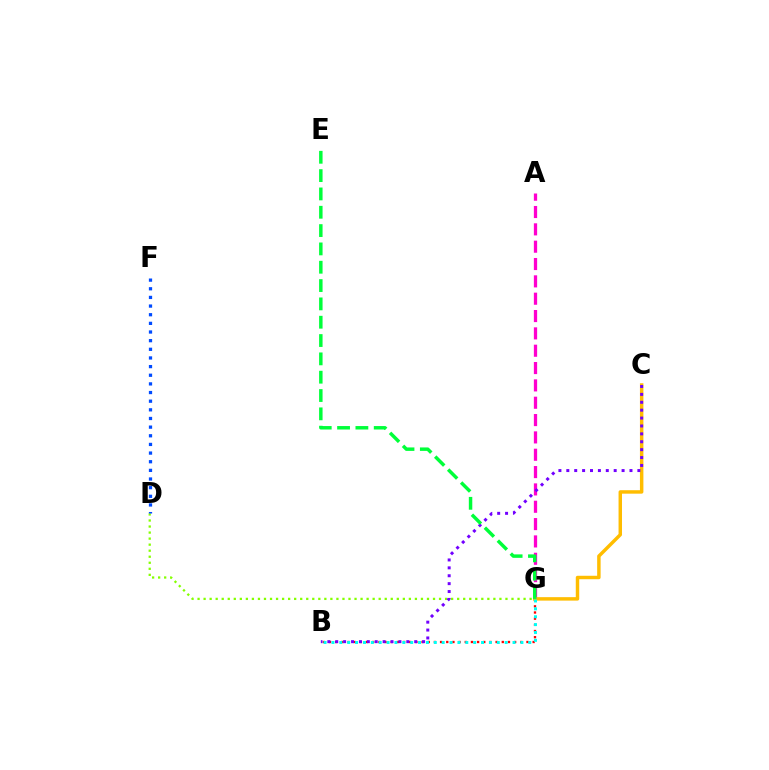{('A', 'G'): [{'color': '#ff00cf', 'line_style': 'dashed', 'thickness': 2.36}], ('B', 'G'): [{'color': '#ff0000', 'line_style': 'dotted', 'thickness': 1.68}, {'color': '#00fff6', 'line_style': 'dotted', 'thickness': 2.14}], ('C', 'G'): [{'color': '#ffbd00', 'line_style': 'solid', 'thickness': 2.49}], ('D', 'G'): [{'color': '#84ff00', 'line_style': 'dotted', 'thickness': 1.64}], ('B', 'C'): [{'color': '#7200ff', 'line_style': 'dotted', 'thickness': 2.15}], ('D', 'F'): [{'color': '#004bff', 'line_style': 'dotted', 'thickness': 2.35}], ('E', 'G'): [{'color': '#00ff39', 'line_style': 'dashed', 'thickness': 2.49}]}